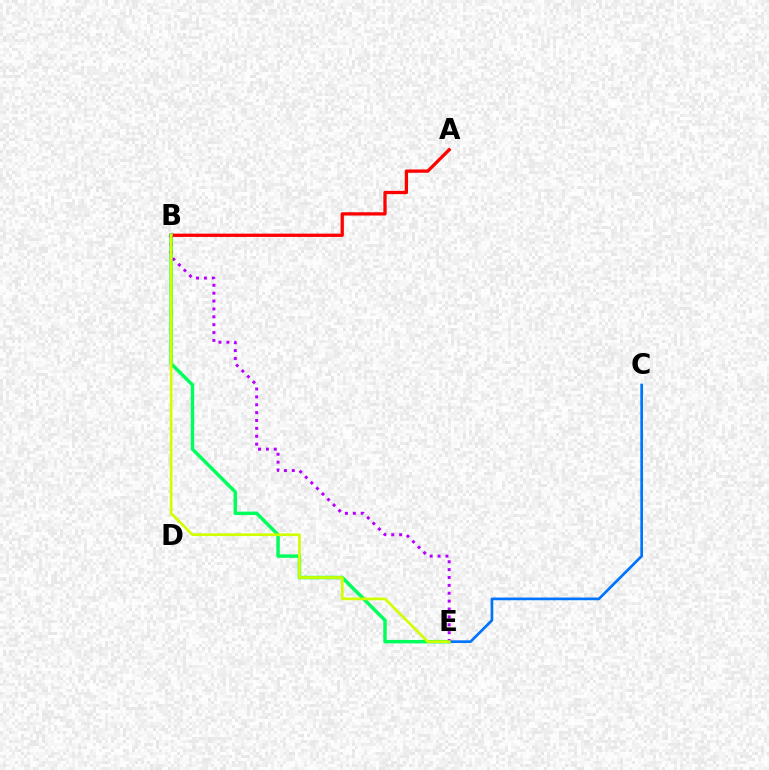{('A', 'B'): [{'color': '#ff0000', 'line_style': 'solid', 'thickness': 2.36}], ('C', 'E'): [{'color': '#0074ff', 'line_style': 'solid', 'thickness': 1.94}], ('B', 'E'): [{'color': '#00ff5c', 'line_style': 'solid', 'thickness': 2.48}, {'color': '#b900ff', 'line_style': 'dotted', 'thickness': 2.14}, {'color': '#d1ff00', 'line_style': 'solid', 'thickness': 1.95}]}